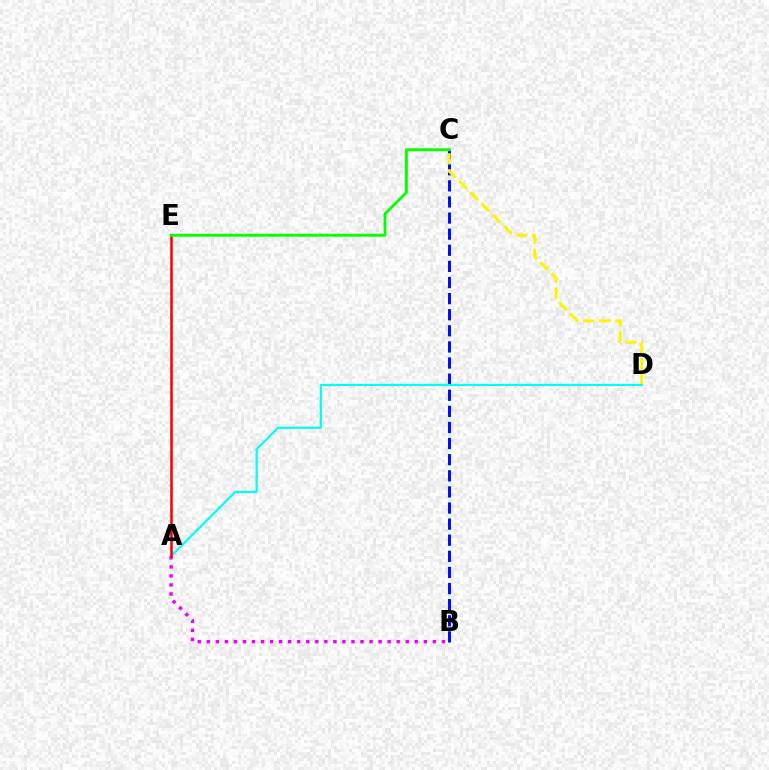{('B', 'C'): [{'color': '#0010ff', 'line_style': 'dashed', 'thickness': 2.19}], ('C', 'D'): [{'color': '#fcf500', 'line_style': 'dashed', 'thickness': 2.16}], ('A', 'D'): [{'color': '#00fff6', 'line_style': 'solid', 'thickness': 1.57}], ('A', 'B'): [{'color': '#ee00ff', 'line_style': 'dotted', 'thickness': 2.46}], ('A', 'E'): [{'color': '#ff0000', 'line_style': 'solid', 'thickness': 1.82}], ('C', 'E'): [{'color': '#08ff00', 'line_style': 'solid', 'thickness': 2.07}]}